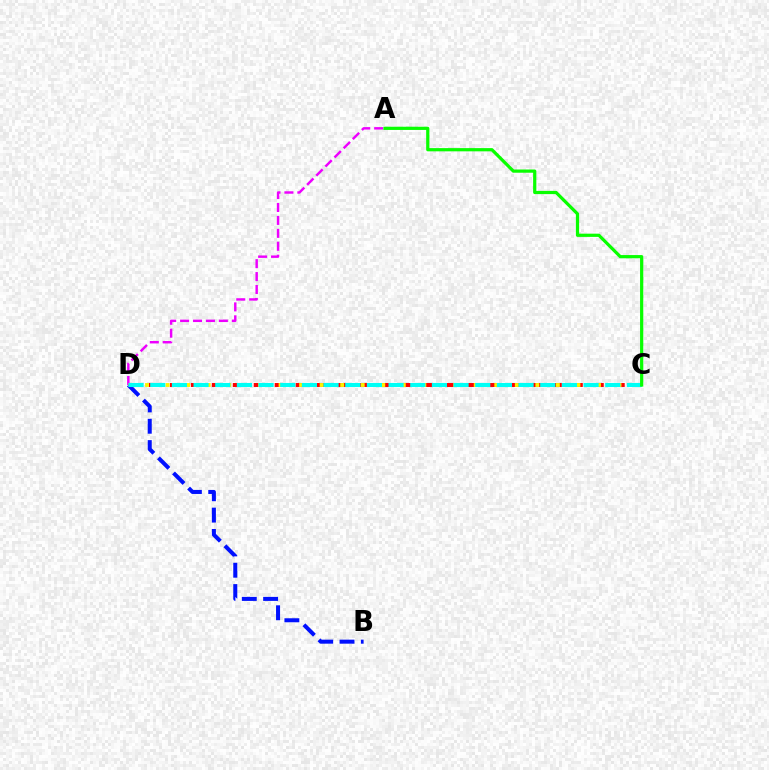{('C', 'D'): [{'color': '#ff0000', 'line_style': 'dashed', 'thickness': 2.85}, {'color': '#fcf500', 'line_style': 'dotted', 'thickness': 2.79}, {'color': '#00fff6', 'line_style': 'dashed', 'thickness': 2.94}], ('A', 'D'): [{'color': '#ee00ff', 'line_style': 'dashed', 'thickness': 1.76}], ('B', 'D'): [{'color': '#0010ff', 'line_style': 'dashed', 'thickness': 2.9}], ('A', 'C'): [{'color': '#08ff00', 'line_style': 'solid', 'thickness': 2.32}]}